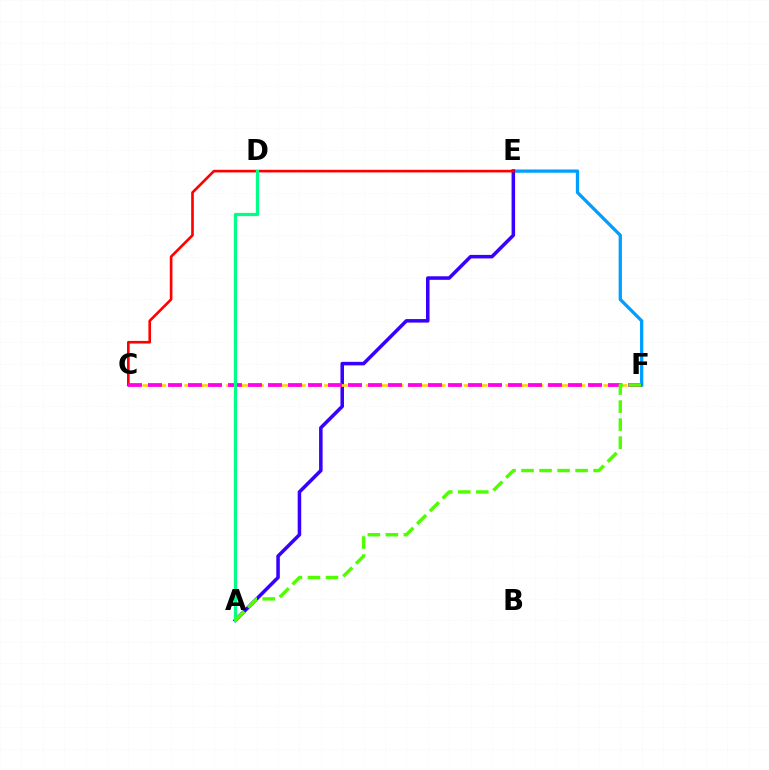{('E', 'F'): [{'color': '#009eff', 'line_style': 'solid', 'thickness': 2.36}], ('A', 'E'): [{'color': '#3700ff', 'line_style': 'solid', 'thickness': 2.54}], ('C', 'F'): [{'color': '#ffd500', 'line_style': 'dashed', 'thickness': 1.9}, {'color': '#ff00ed', 'line_style': 'dashed', 'thickness': 2.72}], ('C', 'E'): [{'color': '#ff0000', 'line_style': 'solid', 'thickness': 1.9}], ('A', 'D'): [{'color': '#00ff86', 'line_style': 'solid', 'thickness': 2.33}], ('A', 'F'): [{'color': '#4fff00', 'line_style': 'dashed', 'thickness': 2.45}]}